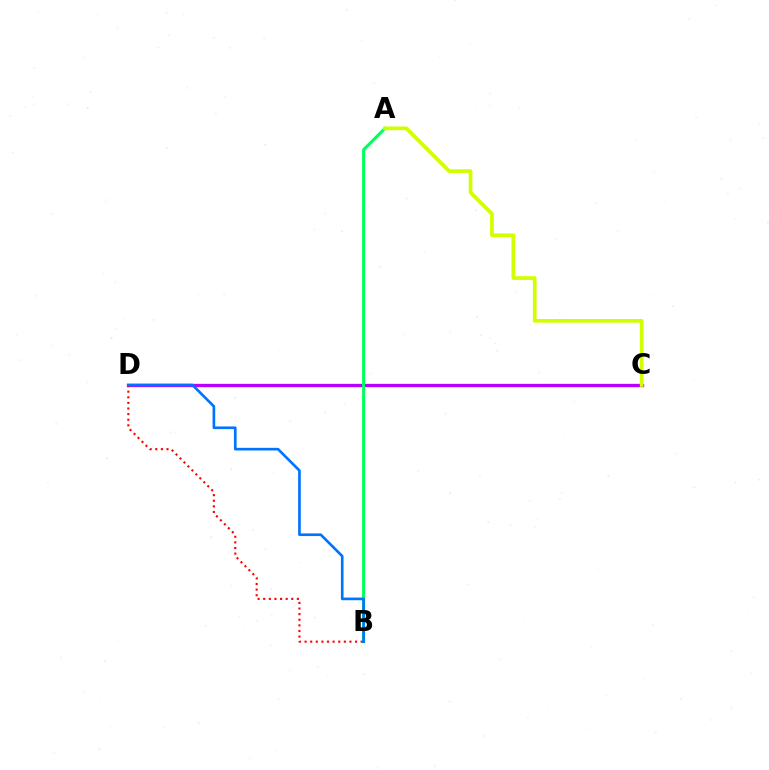{('C', 'D'): [{'color': '#b900ff', 'line_style': 'solid', 'thickness': 2.4}], ('A', 'B'): [{'color': '#00ff5c', 'line_style': 'solid', 'thickness': 2.18}], ('B', 'D'): [{'color': '#ff0000', 'line_style': 'dotted', 'thickness': 1.52}, {'color': '#0074ff', 'line_style': 'solid', 'thickness': 1.91}], ('A', 'C'): [{'color': '#d1ff00', 'line_style': 'solid', 'thickness': 2.66}]}